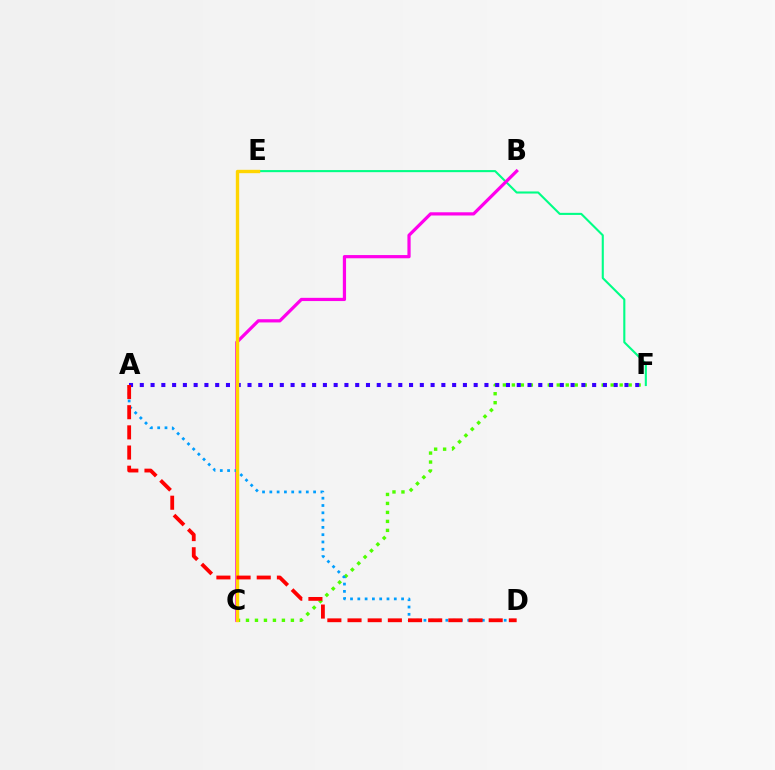{('C', 'F'): [{'color': '#4fff00', 'line_style': 'dotted', 'thickness': 2.44}], ('E', 'F'): [{'color': '#00ff86', 'line_style': 'solid', 'thickness': 1.51}], ('A', 'F'): [{'color': '#3700ff', 'line_style': 'dotted', 'thickness': 2.93}], ('B', 'C'): [{'color': '#ff00ed', 'line_style': 'solid', 'thickness': 2.32}], ('A', 'D'): [{'color': '#009eff', 'line_style': 'dotted', 'thickness': 1.98}, {'color': '#ff0000', 'line_style': 'dashed', 'thickness': 2.74}], ('C', 'E'): [{'color': '#ffd500', 'line_style': 'solid', 'thickness': 2.43}]}